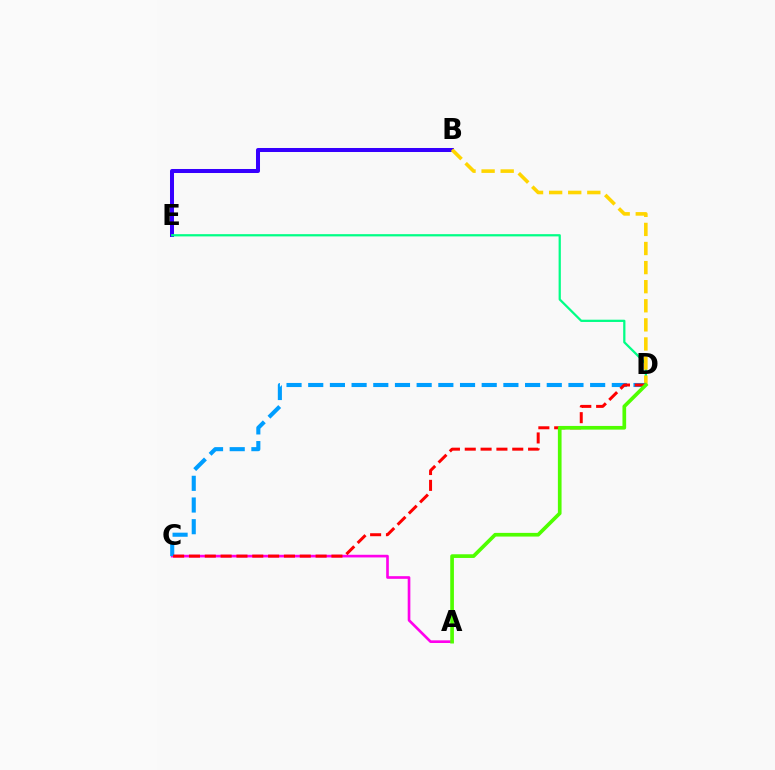{('B', 'E'): [{'color': '#3700ff', 'line_style': 'solid', 'thickness': 2.89}], ('D', 'E'): [{'color': '#00ff86', 'line_style': 'solid', 'thickness': 1.62}], ('A', 'C'): [{'color': '#ff00ed', 'line_style': 'solid', 'thickness': 1.91}], ('B', 'D'): [{'color': '#ffd500', 'line_style': 'dashed', 'thickness': 2.59}], ('C', 'D'): [{'color': '#009eff', 'line_style': 'dashed', 'thickness': 2.95}, {'color': '#ff0000', 'line_style': 'dashed', 'thickness': 2.15}], ('A', 'D'): [{'color': '#4fff00', 'line_style': 'solid', 'thickness': 2.65}]}